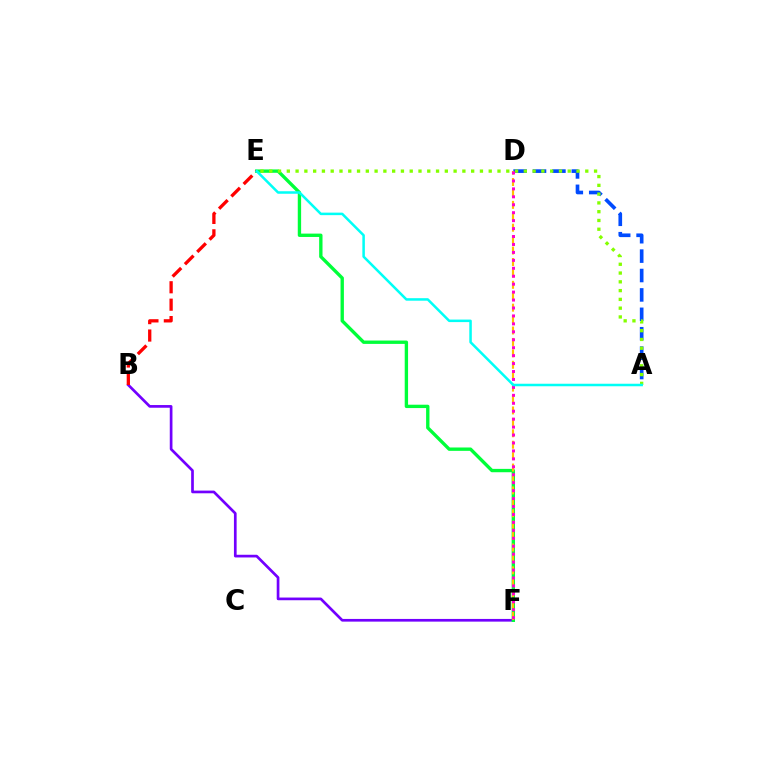{('B', 'F'): [{'color': '#7200ff', 'line_style': 'solid', 'thickness': 1.94}], ('A', 'D'): [{'color': '#004bff', 'line_style': 'dashed', 'thickness': 2.64}], ('E', 'F'): [{'color': '#00ff39', 'line_style': 'solid', 'thickness': 2.42}], ('D', 'F'): [{'color': '#ffbd00', 'line_style': 'dashed', 'thickness': 1.55}, {'color': '#ff00cf', 'line_style': 'dotted', 'thickness': 2.16}], ('A', 'E'): [{'color': '#84ff00', 'line_style': 'dotted', 'thickness': 2.39}, {'color': '#00fff6', 'line_style': 'solid', 'thickness': 1.81}], ('B', 'E'): [{'color': '#ff0000', 'line_style': 'dashed', 'thickness': 2.37}]}